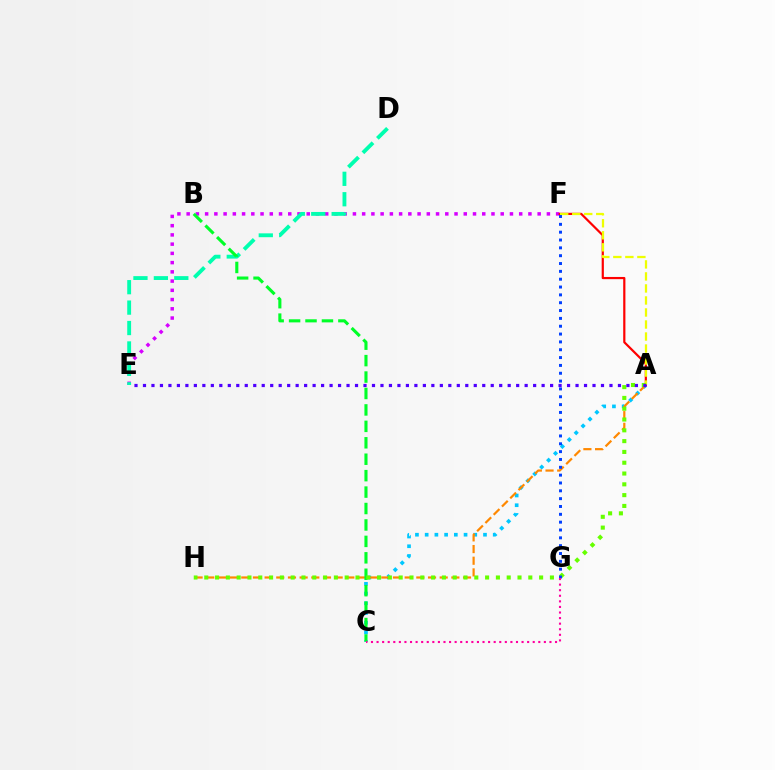{('E', 'F'): [{'color': '#d600ff', 'line_style': 'dotted', 'thickness': 2.51}], ('A', 'C'): [{'color': '#00c7ff', 'line_style': 'dotted', 'thickness': 2.64}], ('D', 'E'): [{'color': '#00ffaf', 'line_style': 'dashed', 'thickness': 2.77}], ('A', 'H'): [{'color': '#ff8800', 'line_style': 'dashed', 'thickness': 1.59}, {'color': '#66ff00', 'line_style': 'dotted', 'thickness': 2.93}], ('A', 'F'): [{'color': '#ff0000', 'line_style': 'solid', 'thickness': 1.58}, {'color': '#eeff00', 'line_style': 'dashed', 'thickness': 1.63}], ('B', 'C'): [{'color': '#00ff27', 'line_style': 'dashed', 'thickness': 2.23}], ('A', 'E'): [{'color': '#4f00ff', 'line_style': 'dotted', 'thickness': 2.3}], ('F', 'G'): [{'color': '#003fff', 'line_style': 'dotted', 'thickness': 2.13}], ('C', 'G'): [{'color': '#ff00a0', 'line_style': 'dotted', 'thickness': 1.52}]}